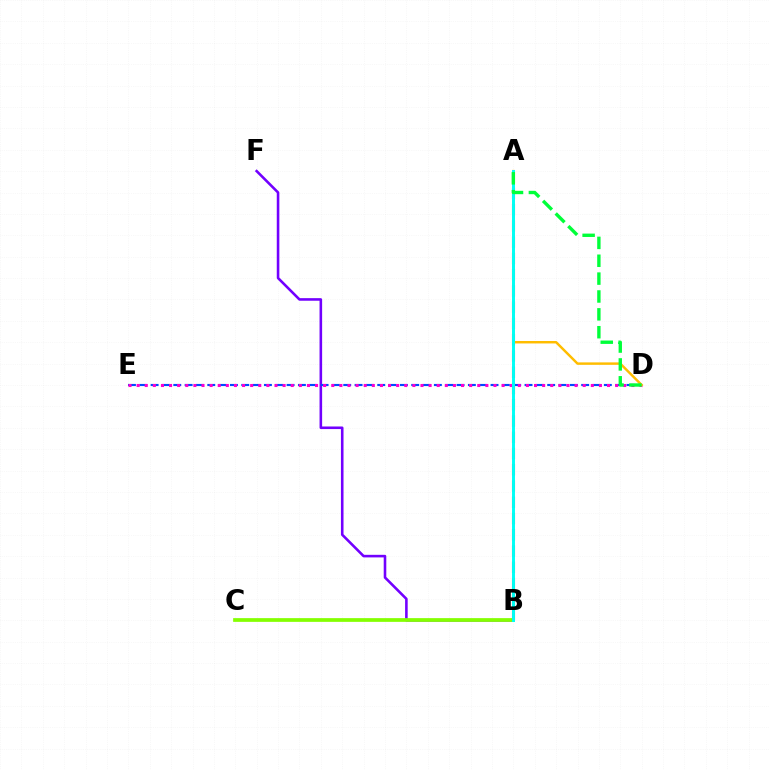{('B', 'F'): [{'color': '#7200ff', 'line_style': 'solid', 'thickness': 1.86}], ('B', 'C'): [{'color': '#84ff00', 'line_style': 'solid', 'thickness': 2.68}], ('D', 'E'): [{'color': '#004bff', 'line_style': 'dashed', 'thickness': 1.54}, {'color': '#ff00cf', 'line_style': 'dotted', 'thickness': 2.2}], ('A', 'B'): [{'color': '#ff0000', 'line_style': 'dashed', 'thickness': 2.21}, {'color': '#00fff6', 'line_style': 'solid', 'thickness': 2.12}], ('A', 'D'): [{'color': '#ffbd00', 'line_style': 'solid', 'thickness': 1.77}, {'color': '#00ff39', 'line_style': 'dashed', 'thickness': 2.43}]}